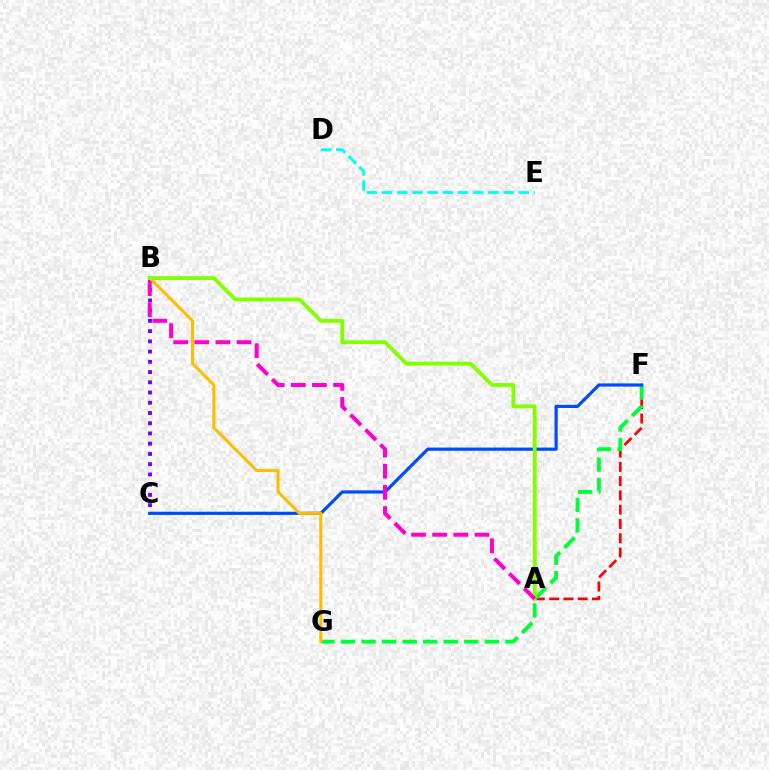{('D', 'E'): [{'color': '#00fff6', 'line_style': 'dashed', 'thickness': 2.06}], ('B', 'C'): [{'color': '#7200ff', 'line_style': 'dotted', 'thickness': 2.78}], ('A', 'F'): [{'color': '#ff0000', 'line_style': 'dashed', 'thickness': 1.94}], ('F', 'G'): [{'color': '#00ff39', 'line_style': 'dashed', 'thickness': 2.79}], ('C', 'F'): [{'color': '#004bff', 'line_style': 'solid', 'thickness': 2.3}], ('B', 'G'): [{'color': '#ffbd00', 'line_style': 'solid', 'thickness': 2.21}], ('A', 'B'): [{'color': '#84ff00', 'line_style': 'solid', 'thickness': 2.75}, {'color': '#ff00cf', 'line_style': 'dashed', 'thickness': 2.87}]}